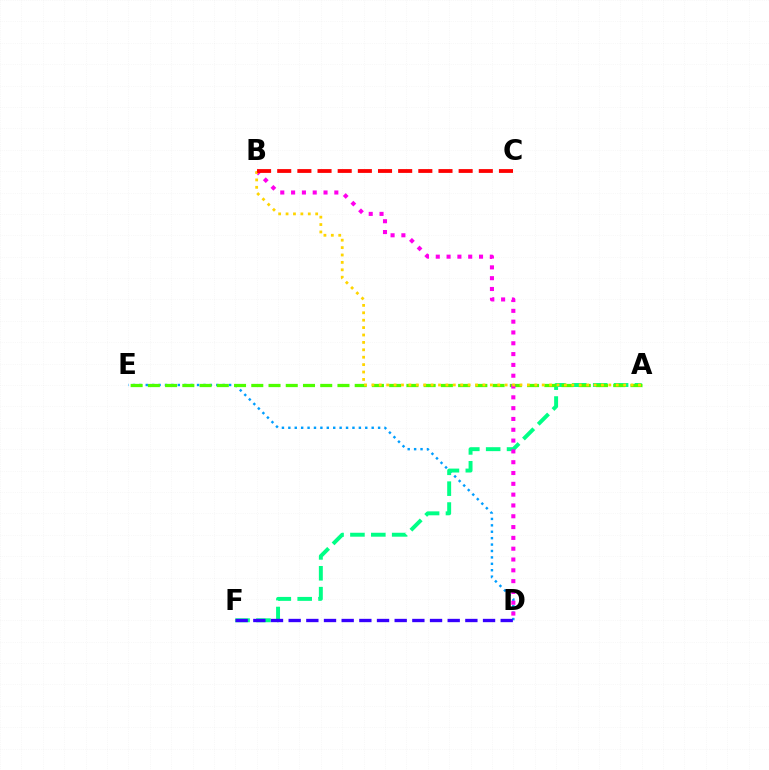{('D', 'E'): [{'color': '#009eff', 'line_style': 'dotted', 'thickness': 1.74}], ('A', 'F'): [{'color': '#00ff86', 'line_style': 'dashed', 'thickness': 2.84}], ('A', 'E'): [{'color': '#4fff00', 'line_style': 'dashed', 'thickness': 2.34}], ('B', 'D'): [{'color': '#ff00ed', 'line_style': 'dotted', 'thickness': 2.94}], ('A', 'B'): [{'color': '#ffd500', 'line_style': 'dotted', 'thickness': 2.01}], ('D', 'F'): [{'color': '#3700ff', 'line_style': 'dashed', 'thickness': 2.4}], ('B', 'C'): [{'color': '#ff0000', 'line_style': 'dashed', 'thickness': 2.74}]}